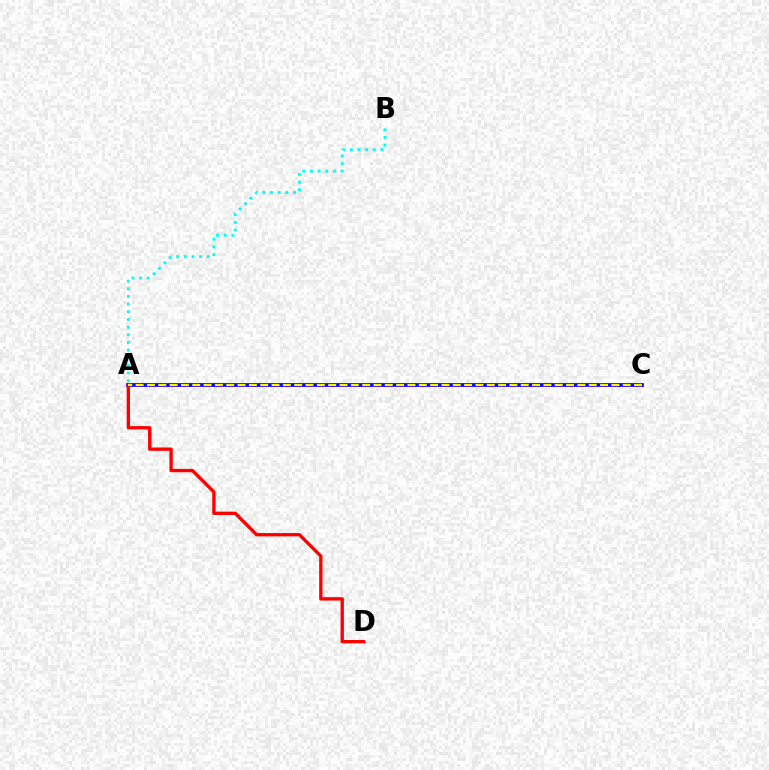{('A', 'C'): [{'color': '#08ff00', 'line_style': 'dotted', 'thickness': 2.04}, {'color': '#ee00ff', 'line_style': 'solid', 'thickness': 2.62}, {'color': '#0010ff', 'line_style': 'solid', 'thickness': 2.53}, {'color': '#fcf500', 'line_style': 'dashed', 'thickness': 1.54}], ('A', 'B'): [{'color': '#00fff6', 'line_style': 'dotted', 'thickness': 2.08}], ('A', 'D'): [{'color': '#ff0000', 'line_style': 'solid', 'thickness': 2.4}]}